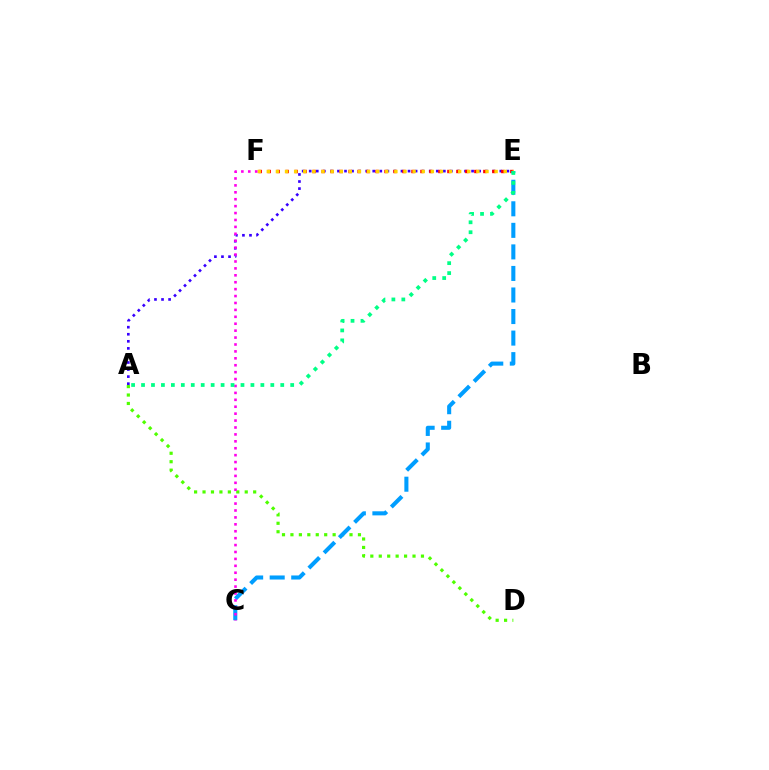{('A', 'D'): [{'color': '#4fff00', 'line_style': 'dotted', 'thickness': 2.29}], ('A', 'E'): [{'color': '#3700ff', 'line_style': 'dotted', 'thickness': 1.92}, {'color': '#00ff86', 'line_style': 'dotted', 'thickness': 2.7}], ('E', 'F'): [{'color': '#ff0000', 'line_style': 'dotted', 'thickness': 2.44}, {'color': '#ffd500', 'line_style': 'dotted', 'thickness': 2.48}], ('C', 'E'): [{'color': '#009eff', 'line_style': 'dashed', 'thickness': 2.93}], ('C', 'F'): [{'color': '#ff00ed', 'line_style': 'dotted', 'thickness': 1.88}]}